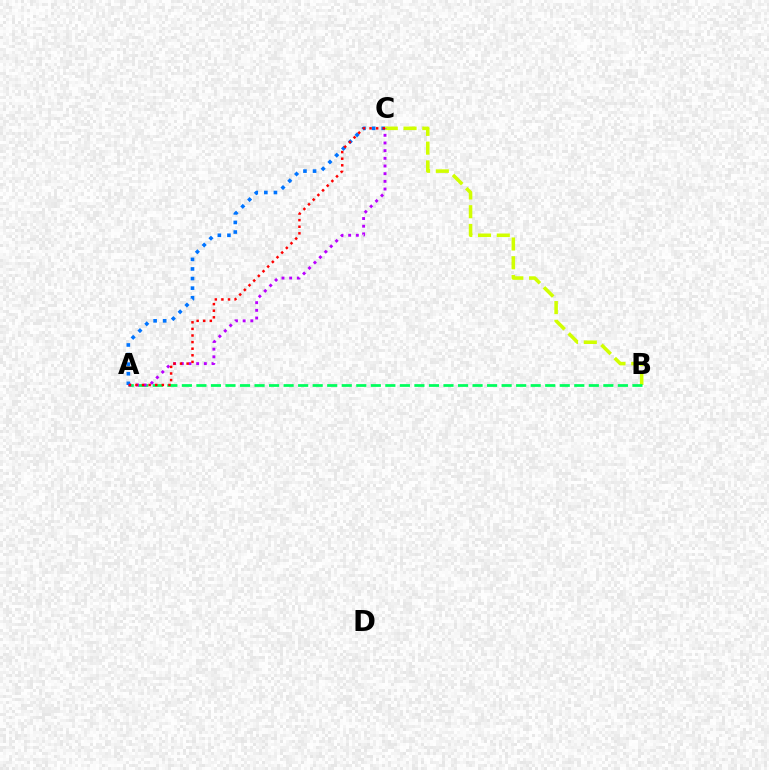{('B', 'C'): [{'color': '#d1ff00', 'line_style': 'dashed', 'thickness': 2.55}], ('A', 'B'): [{'color': '#00ff5c', 'line_style': 'dashed', 'thickness': 1.97}], ('A', 'C'): [{'color': '#b900ff', 'line_style': 'dotted', 'thickness': 2.08}, {'color': '#0074ff', 'line_style': 'dotted', 'thickness': 2.61}, {'color': '#ff0000', 'line_style': 'dotted', 'thickness': 1.79}]}